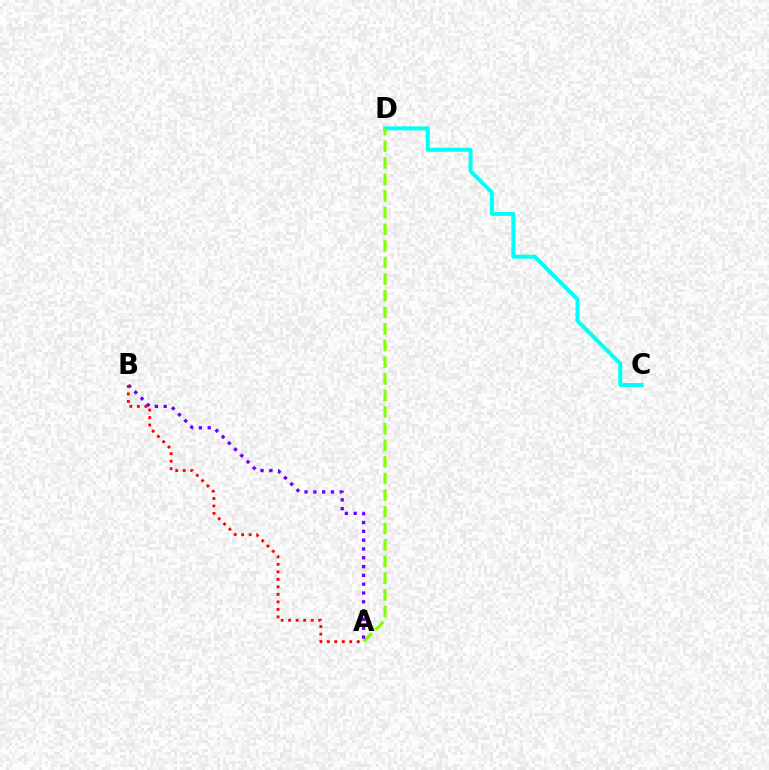{('C', 'D'): [{'color': '#00fff6', 'line_style': 'solid', 'thickness': 2.86}], ('A', 'D'): [{'color': '#84ff00', 'line_style': 'dashed', 'thickness': 2.26}], ('A', 'B'): [{'color': '#7200ff', 'line_style': 'dotted', 'thickness': 2.39}, {'color': '#ff0000', 'line_style': 'dotted', 'thickness': 2.04}]}